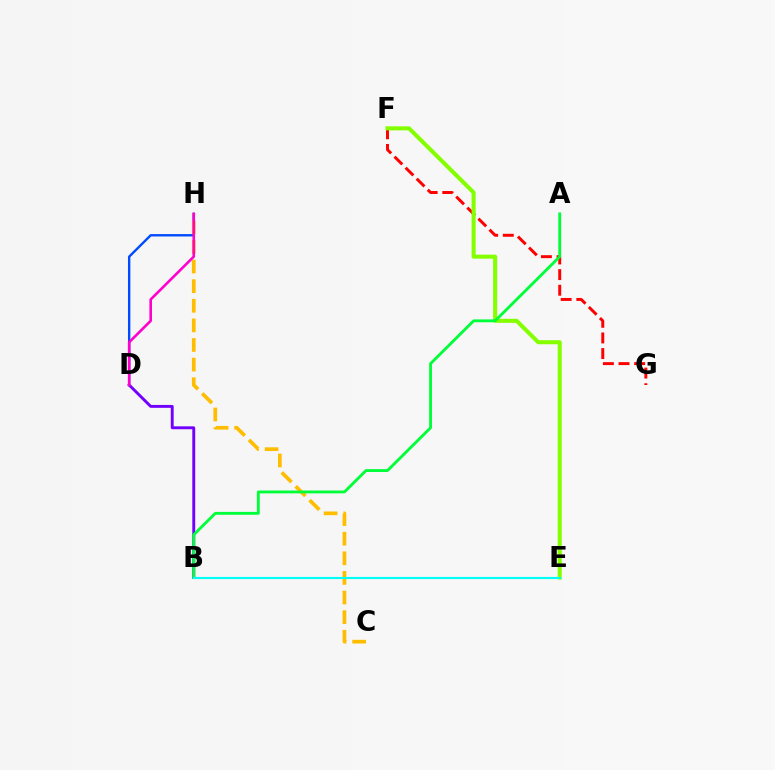{('B', 'D'): [{'color': '#7200ff', 'line_style': 'solid', 'thickness': 2.09}], ('D', 'H'): [{'color': '#004bff', 'line_style': 'solid', 'thickness': 1.71}, {'color': '#ff00cf', 'line_style': 'solid', 'thickness': 1.88}], ('C', 'H'): [{'color': '#ffbd00', 'line_style': 'dashed', 'thickness': 2.66}], ('F', 'G'): [{'color': '#ff0000', 'line_style': 'dashed', 'thickness': 2.12}], ('E', 'F'): [{'color': '#84ff00', 'line_style': 'solid', 'thickness': 2.91}], ('A', 'B'): [{'color': '#00ff39', 'line_style': 'solid', 'thickness': 2.06}], ('B', 'E'): [{'color': '#00fff6', 'line_style': 'solid', 'thickness': 1.54}]}